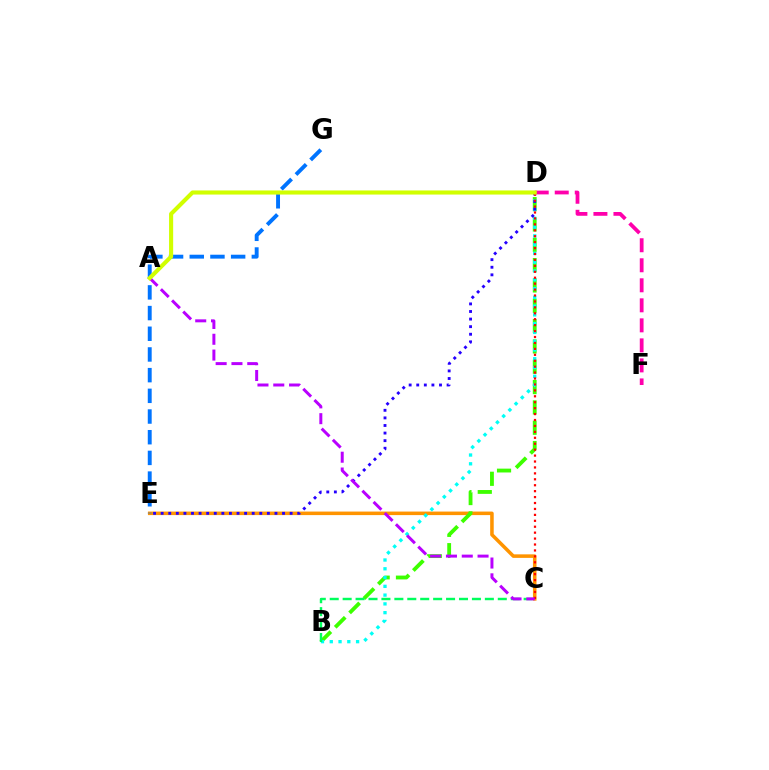{('C', 'E'): [{'color': '#ff9400', 'line_style': 'solid', 'thickness': 2.55}], ('B', 'D'): [{'color': '#3dff00', 'line_style': 'dashed', 'thickness': 2.76}, {'color': '#00fff6', 'line_style': 'dotted', 'thickness': 2.38}], ('D', 'E'): [{'color': '#2500ff', 'line_style': 'dotted', 'thickness': 2.06}], ('B', 'C'): [{'color': '#00ff5c', 'line_style': 'dashed', 'thickness': 1.76}], ('C', 'D'): [{'color': '#ff0000', 'line_style': 'dotted', 'thickness': 1.61}], ('E', 'G'): [{'color': '#0074ff', 'line_style': 'dashed', 'thickness': 2.81}], ('D', 'F'): [{'color': '#ff00ac', 'line_style': 'dashed', 'thickness': 2.72}], ('A', 'C'): [{'color': '#b900ff', 'line_style': 'dashed', 'thickness': 2.15}], ('A', 'D'): [{'color': '#d1ff00', 'line_style': 'solid', 'thickness': 2.96}]}